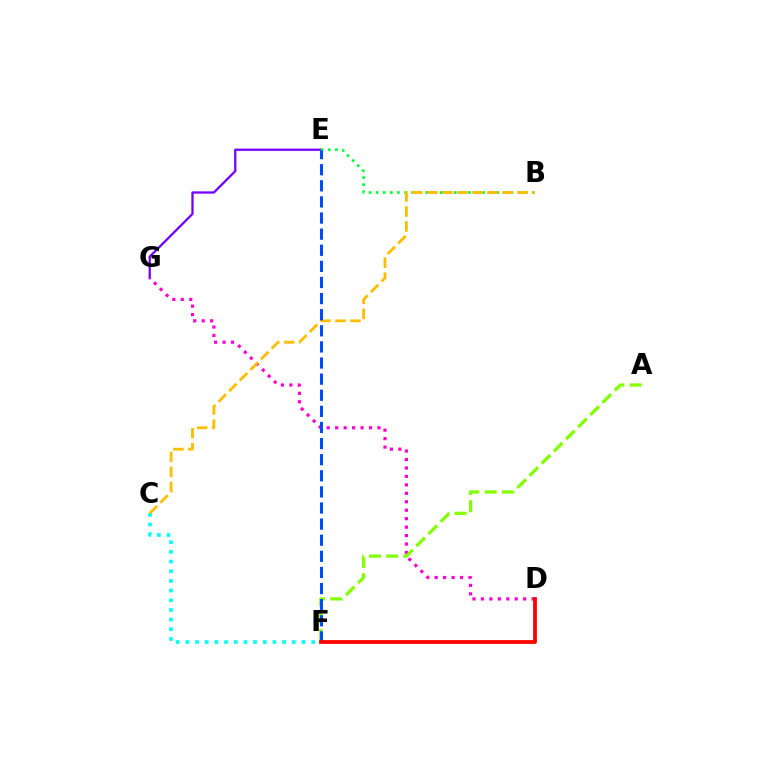{('E', 'G'): [{'color': '#7200ff', 'line_style': 'solid', 'thickness': 1.64}], ('C', 'F'): [{'color': '#00fff6', 'line_style': 'dotted', 'thickness': 2.63}], ('D', 'G'): [{'color': '#ff00cf', 'line_style': 'dotted', 'thickness': 2.3}], ('B', 'E'): [{'color': '#00ff39', 'line_style': 'dotted', 'thickness': 1.93}], ('B', 'C'): [{'color': '#ffbd00', 'line_style': 'dashed', 'thickness': 2.04}], ('A', 'F'): [{'color': '#84ff00', 'line_style': 'dashed', 'thickness': 2.34}], ('E', 'F'): [{'color': '#004bff', 'line_style': 'dashed', 'thickness': 2.19}], ('D', 'F'): [{'color': '#ff0000', 'line_style': 'solid', 'thickness': 2.72}]}